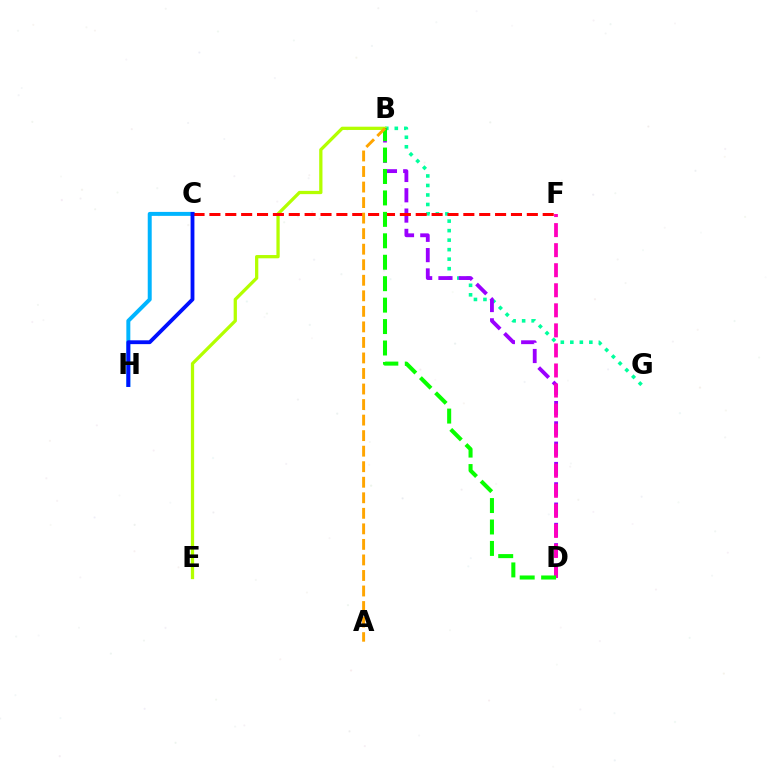{('B', 'G'): [{'color': '#00ff9d', 'line_style': 'dotted', 'thickness': 2.58}], ('B', 'E'): [{'color': '#b3ff00', 'line_style': 'solid', 'thickness': 2.35}], ('B', 'D'): [{'color': '#9b00ff', 'line_style': 'dashed', 'thickness': 2.76}, {'color': '#08ff00', 'line_style': 'dashed', 'thickness': 2.91}], ('C', 'H'): [{'color': '#00b5ff', 'line_style': 'solid', 'thickness': 2.86}, {'color': '#0010ff', 'line_style': 'solid', 'thickness': 2.76}], ('D', 'F'): [{'color': '#ff00bd', 'line_style': 'dashed', 'thickness': 2.72}], ('C', 'F'): [{'color': '#ff0000', 'line_style': 'dashed', 'thickness': 2.16}], ('A', 'B'): [{'color': '#ffa500', 'line_style': 'dashed', 'thickness': 2.11}]}